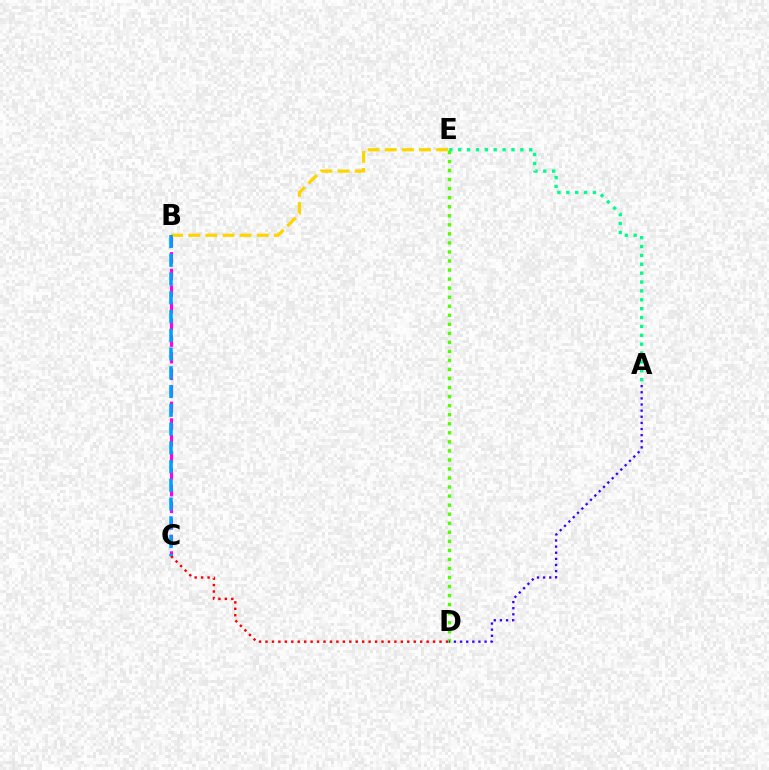{('B', 'C'): [{'color': '#ff00ed', 'line_style': 'dashed', 'thickness': 2.26}, {'color': '#009eff', 'line_style': 'dashed', 'thickness': 2.55}], ('D', 'E'): [{'color': '#4fff00', 'line_style': 'dotted', 'thickness': 2.46}], ('C', 'D'): [{'color': '#ff0000', 'line_style': 'dotted', 'thickness': 1.75}], ('A', 'D'): [{'color': '#3700ff', 'line_style': 'dotted', 'thickness': 1.66}], ('A', 'E'): [{'color': '#00ff86', 'line_style': 'dotted', 'thickness': 2.41}], ('B', 'E'): [{'color': '#ffd500', 'line_style': 'dashed', 'thickness': 2.33}]}